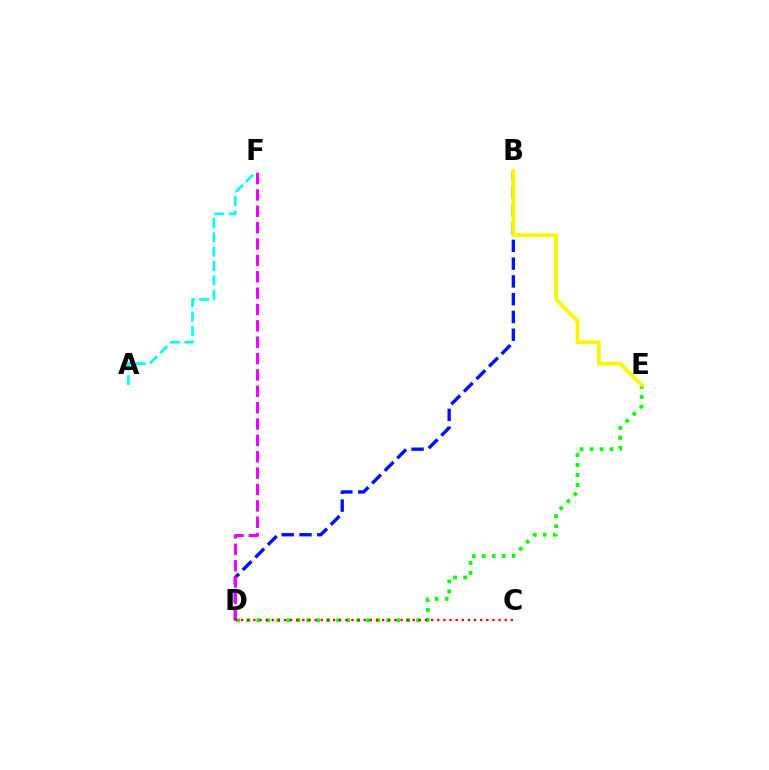{('A', 'F'): [{'color': '#00fff6', 'line_style': 'dashed', 'thickness': 1.95}], ('D', 'E'): [{'color': '#08ff00', 'line_style': 'dotted', 'thickness': 2.71}], ('B', 'D'): [{'color': '#0010ff', 'line_style': 'dashed', 'thickness': 2.42}], ('D', 'F'): [{'color': '#ee00ff', 'line_style': 'dashed', 'thickness': 2.22}], ('B', 'E'): [{'color': '#fcf500', 'line_style': 'solid', 'thickness': 2.72}], ('C', 'D'): [{'color': '#ff0000', 'line_style': 'dotted', 'thickness': 1.67}]}